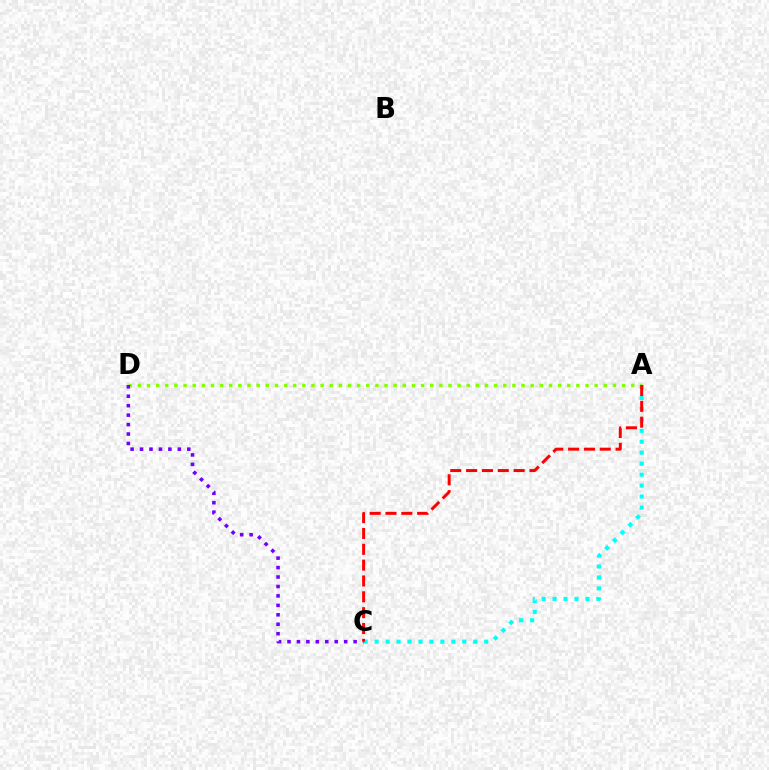{('A', 'C'): [{'color': '#00fff6', 'line_style': 'dotted', 'thickness': 2.98}, {'color': '#ff0000', 'line_style': 'dashed', 'thickness': 2.15}], ('A', 'D'): [{'color': '#84ff00', 'line_style': 'dotted', 'thickness': 2.48}], ('C', 'D'): [{'color': '#7200ff', 'line_style': 'dotted', 'thickness': 2.57}]}